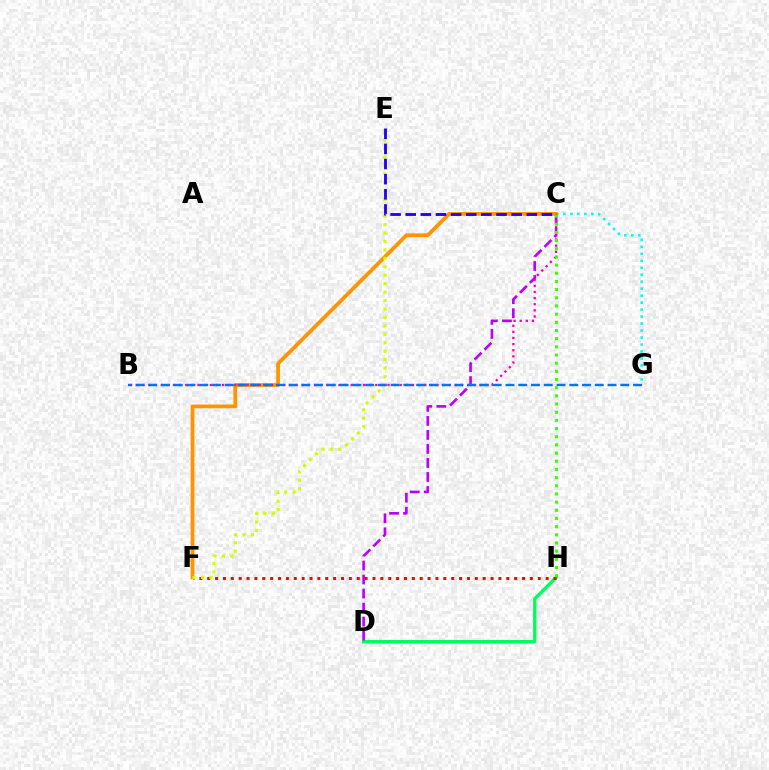{('C', 'G'): [{'color': '#00fff6', 'line_style': 'dotted', 'thickness': 1.9}], ('D', 'H'): [{'color': '#00ff5c', 'line_style': 'solid', 'thickness': 2.42}], ('C', 'D'): [{'color': '#b900ff', 'line_style': 'dashed', 'thickness': 1.9}], ('C', 'F'): [{'color': '#ff9400', 'line_style': 'solid', 'thickness': 2.7}], ('B', 'C'): [{'color': '#ff00ac', 'line_style': 'dotted', 'thickness': 1.66}], ('F', 'H'): [{'color': '#ff0000', 'line_style': 'dotted', 'thickness': 2.14}], ('E', 'F'): [{'color': '#d1ff00', 'line_style': 'dotted', 'thickness': 2.29}], ('B', 'G'): [{'color': '#0074ff', 'line_style': 'dashed', 'thickness': 1.73}], ('C', 'H'): [{'color': '#3dff00', 'line_style': 'dotted', 'thickness': 2.22}], ('C', 'E'): [{'color': '#2500ff', 'line_style': 'dashed', 'thickness': 2.06}]}